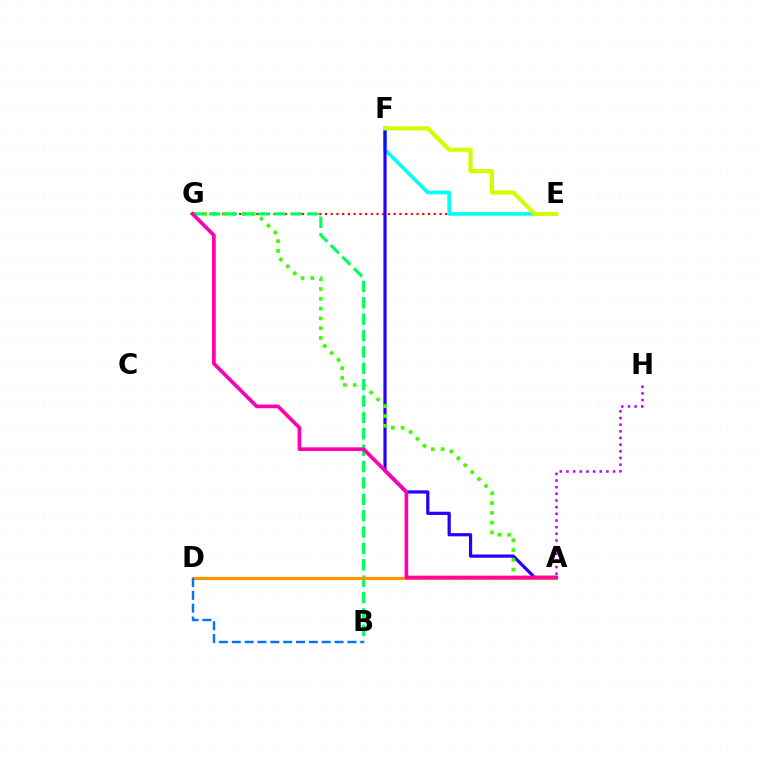{('E', 'G'): [{'color': '#ff0000', 'line_style': 'dotted', 'thickness': 1.55}], ('E', 'F'): [{'color': '#00fff6', 'line_style': 'solid', 'thickness': 2.62}, {'color': '#d1ff00', 'line_style': 'solid', 'thickness': 2.99}], ('A', 'F'): [{'color': '#2500ff', 'line_style': 'solid', 'thickness': 2.31}], ('A', 'G'): [{'color': '#3dff00', 'line_style': 'dotted', 'thickness': 2.65}, {'color': '#ff00ac', 'line_style': 'solid', 'thickness': 2.65}], ('B', 'G'): [{'color': '#00ff5c', 'line_style': 'dashed', 'thickness': 2.22}], ('A', 'D'): [{'color': '#ff9400', 'line_style': 'solid', 'thickness': 2.27}], ('B', 'D'): [{'color': '#0074ff', 'line_style': 'dashed', 'thickness': 1.75}], ('A', 'H'): [{'color': '#b900ff', 'line_style': 'dotted', 'thickness': 1.81}]}